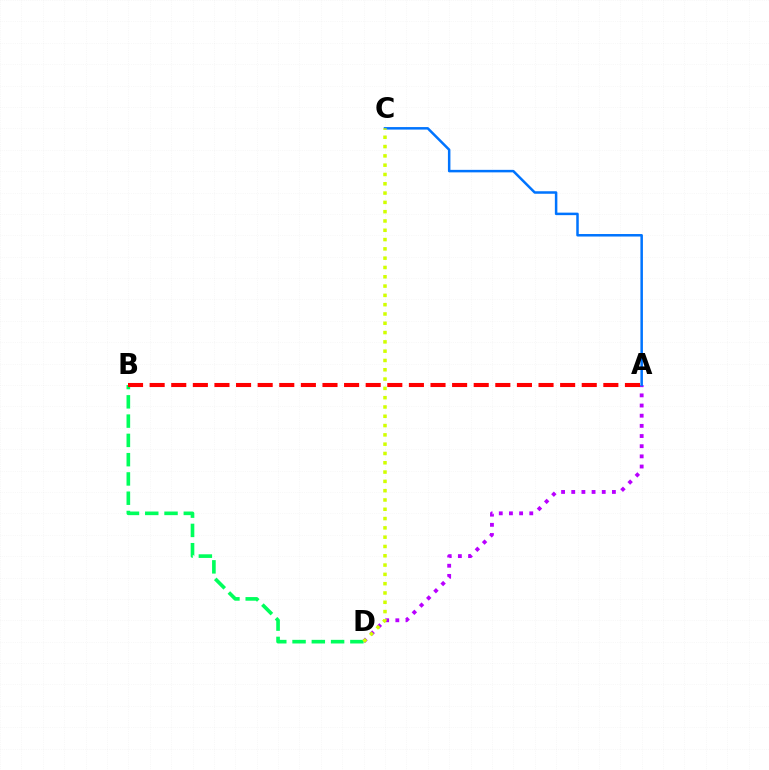{('A', 'D'): [{'color': '#b900ff', 'line_style': 'dotted', 'thickness': 2.76}], ('A', 'C'): [{'color': '#0074ff', 'line_style': 'solid', 'thickness': 1.81}], ('B', 'D'): [{'color': '#00ff5c', 'line_style': 'dashed', 'thickness': 2.62}], ('C', 'D'): [{'color': '#d1ff00', 'line_style': 'dotted', 'thickness': 2.53}], ('A', 'B'): [{'color': '#ff0000', 'line_style': 'dashed', 'thickness': 2.94}]}